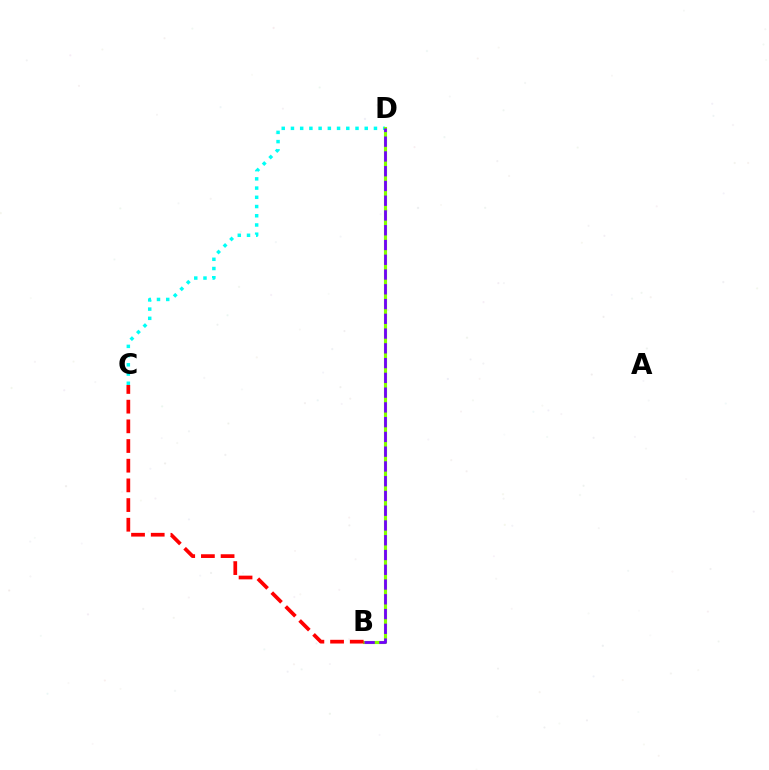{('C', 'D'): [{'color': '#00fff6', 'line_style': 'dotted', 'thickness': 2.51}], ('B', 'D'): [{'color': '#84ff00', 'line_style': 'solid', 'thickness': 2.25}, {'color': '#7200ff', 'line_style': 'dashed', 'thickness': 2.01}], ('B', 'C'): [{'color': '#ff0000', 'line_style': 'dashed', 'thickness': 2.67}]}